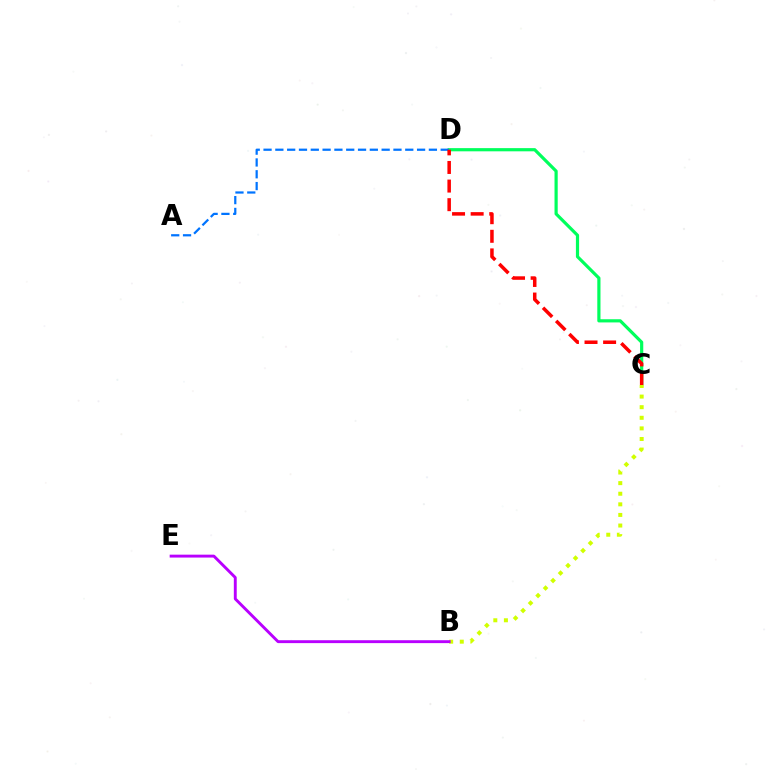{('C', 'D'): [{'color': '#00ff5c', 'line_style': 'solid', 'thickness': 2.29}, {'color': '#ff0000', 'line_style': 'dashed', 'thickness': 2.53}], ('B', 'C'): [{'color': '#d1ff00', 'line_style': 'dotted', 'thickness': 2.88}], ('A', 'D'): [{'color': '#0074ff', 'line_style': 'dashed', 'thickness': 1.6}], ('B', 'E'): [{'color': '#b900ff', 'line_style': 'solid', 'thickness': 2.09}]}